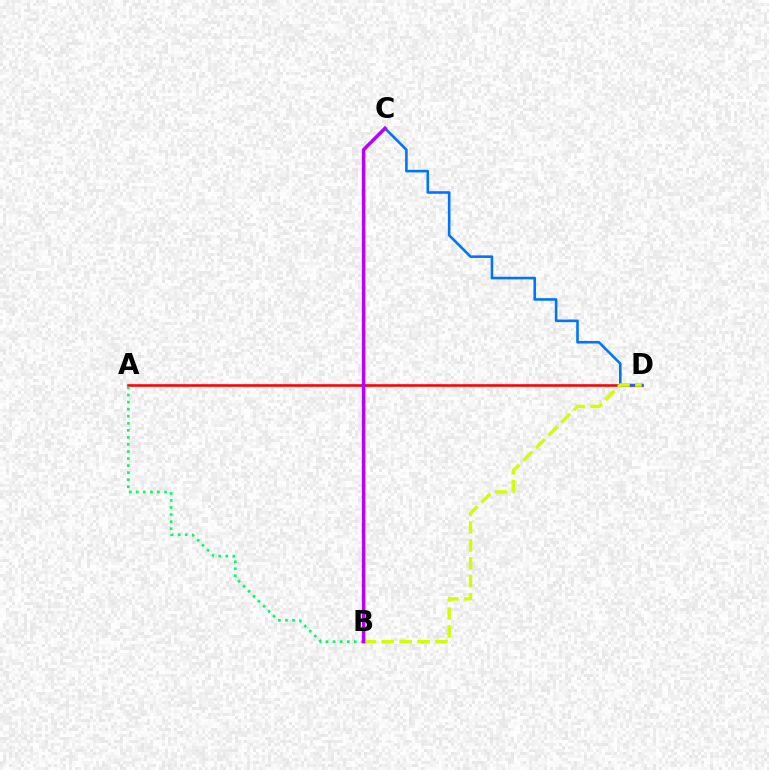{('A', 'D'): [{'color': '#ff0000', 'line_style': 'solid', 'thickness': 1.85}], ('C', 'D'): [{'color': '#0074ff', 'line_style': 'solid', 'thickness': 1.87}], ('B', 'D'): [{'color': '#d1ff00', 'line_style': 'dashed', 'thickness': 2.43}], ('A', 'B'): [{'color': '#00ff5c', 'line_style': 'dotted', 'thickness': 1.92}], ('B', 'C'): [{'color': '#b900ff', 'line_style': 'solid', 'thickness': 2.52}]}